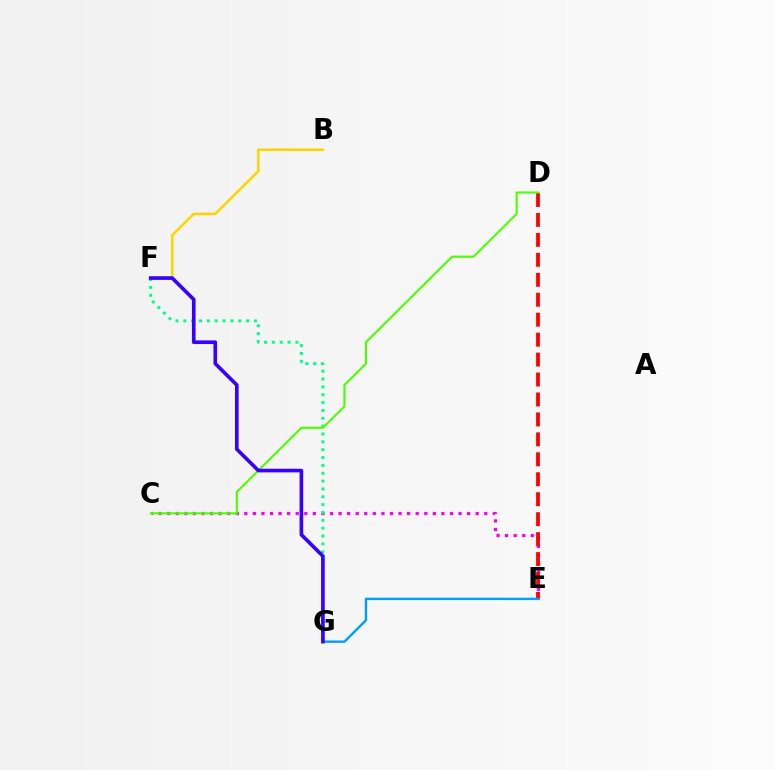{('C', 'E'): [{'color': '#ff00ed', 'line_style': 'dotted', 'thickness': 2.33}], ('D', 'E'): [{'color': '#ff0000', 'line_style': 'dashed', 'thickness': 2.71}], ('E', 'G'): [{'color': '#009eff', 'line_style': 'solid', 'thickness': 1.71}], ('F', 'G'): [{'color': '#00ff86', 'line_style': 'dotted', 'thickness': 2.13}, {'color': '#3700ff', 'line_style': 'solid', 'thickness': 2.62}], ('C', 'D'): [{'color': '#4fff00', 'line_style': 'solid', 'thickness': 1.54}], ('B', 'F'): [{'color': '#ffd500', 'line_style': 'solid', 'thickness': 1.84}]}